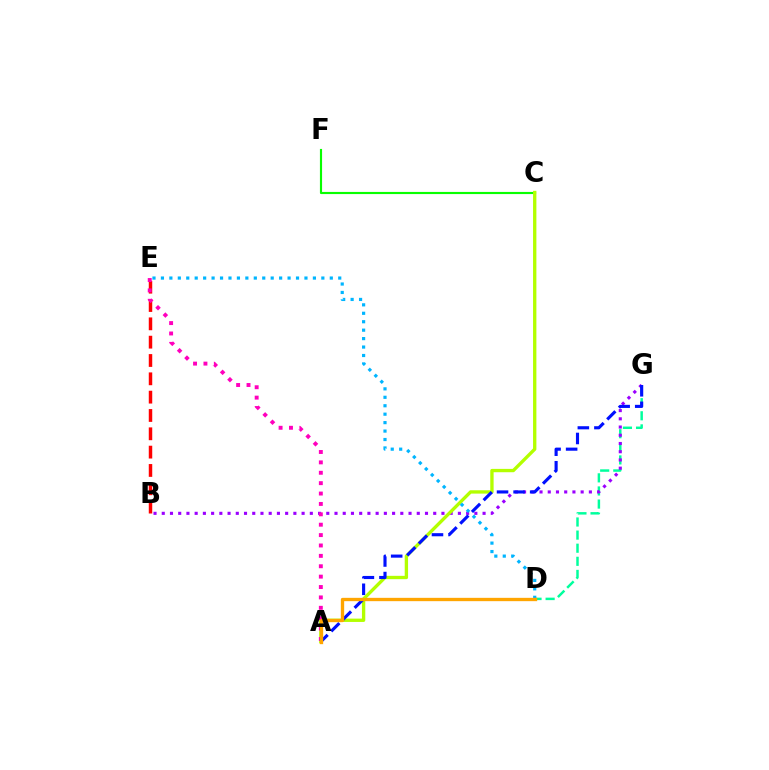{('C', 'F'): [{'color': '#08ff00', 'line_style': 'solid', 'thickness': 1.55}], ('D', 'G'): [{'color': '#00ff9d', 'line_style': 'dashed', 'thickness': 1.78}], ('B', 'G'): [{'color': '#9b00ff', 'line_style': 'dotted', 'thickness': 2.24}], ('A', 'C'): [{'color': '#b3ff00', 'line_style': 'solid', 'thickness': 2.4}], ('B', 'E'): [{'color': '#ff0000', 'line_style': 'dashed', 'thickness': 2.49}], ('A', 'E'): [{'color': '#ff00bd', 'line_style': 'dotted', 'thickness': 2.82}], ('A', 'G'): [{'color': '#0010ff', 'line_style': 'dashed', 'thickness': 2.25}], ('D', 'E'): [{'color': '#00b5ff', 'line_style': 'dotted', 'thickness': 2.29}], ('A', 'D'): [{'color': '#ffa500', 'line_style': 'solid', 'thickness': 2.39}]}